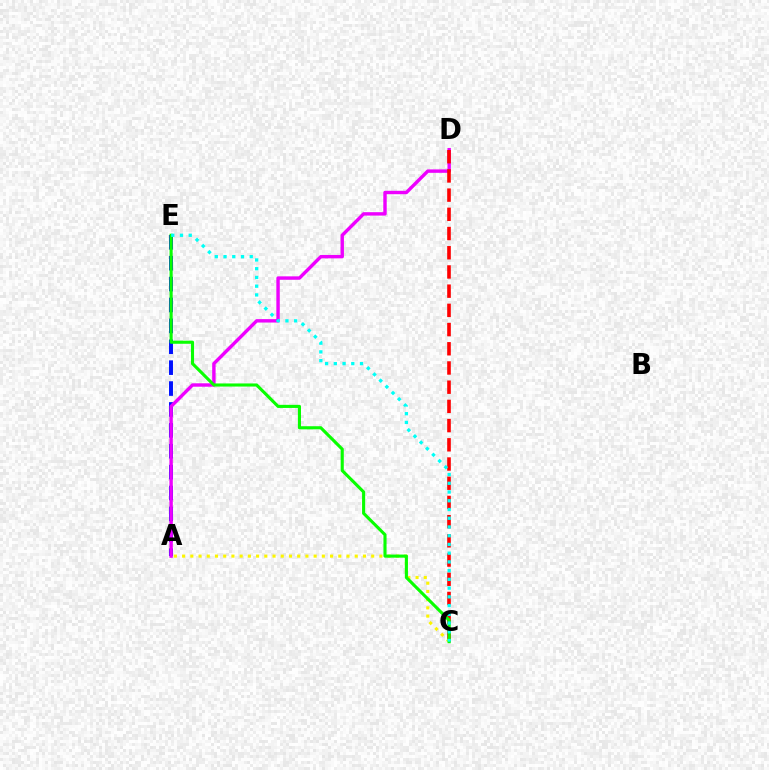{('A', 'E'): [{'color': '#0010ff', 'line_style': 'dashed', 'thickness': 2.84}], ('A', 'D'): [{'color': '#ee00ff', 'line_style': 'solid', 'thickness': 2.46}], ('C', 'D'): [{'color': '#ff0000', 'line_style': 'dashed', 'thickness': 2.61}], ('A', 'C'): [{'color': '#fcf500', 'line_style': 'dotted', 'thickness': 2.23}], ('C', 'E'): [{'color': '#08ff00', 'line_style': 'solid', 'thickness': 2.23}, {'color': '#00fff6', 'line_style': 'dotted', 'thickness': 2.37}]}